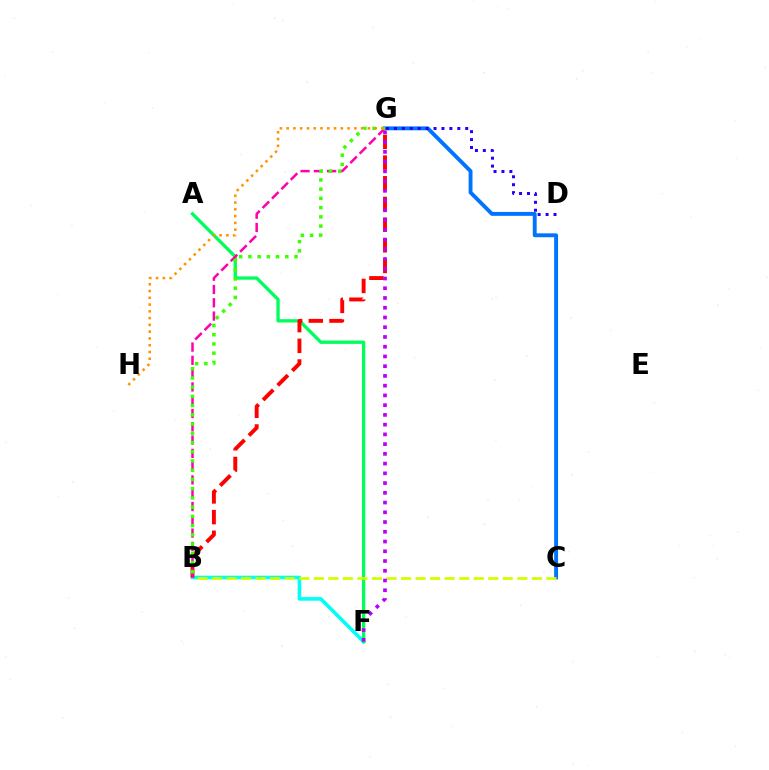{('C', 'G'): [{'color': '#0074ff', 'line_style': 'solid', 'thickness': 2.8}], ('B', 'F'): [{'color': '#00fff6', 'line_style': 'solid', 'thickness': 2.61}], ('A', 'F'): [{'color': '#00ff5c', 'line_style': 'solid', 'thickness': 2.39}], ('B', 'G'): [{'color': '#ff0000', 'line_style': 'dashed', 'thickness': 2.81}, {'color': '#ff00ac', 'line_style': 'dashed', 'thickness': 1.8}, {'color': '#3dff00', 'line_style': 'dotted', 'thickness': 2.51}], ('B', 'C'): [{'color': '#d1ff00', 'line_style': 'dashed', 'thickness': 1.97}], ('G', 'H'): [{'color': '#ff9400', 'line_style': 'dotted', 'thickness': 1.84}], ('D', 'G'): [{'color': '#2500ff', 'line_style': 'dotted', 'thickness': 2.15}], ('F', 'G'): [{'color': '#b900ff', 'line_style': 'dotted', 'thickness': 2.65}]}